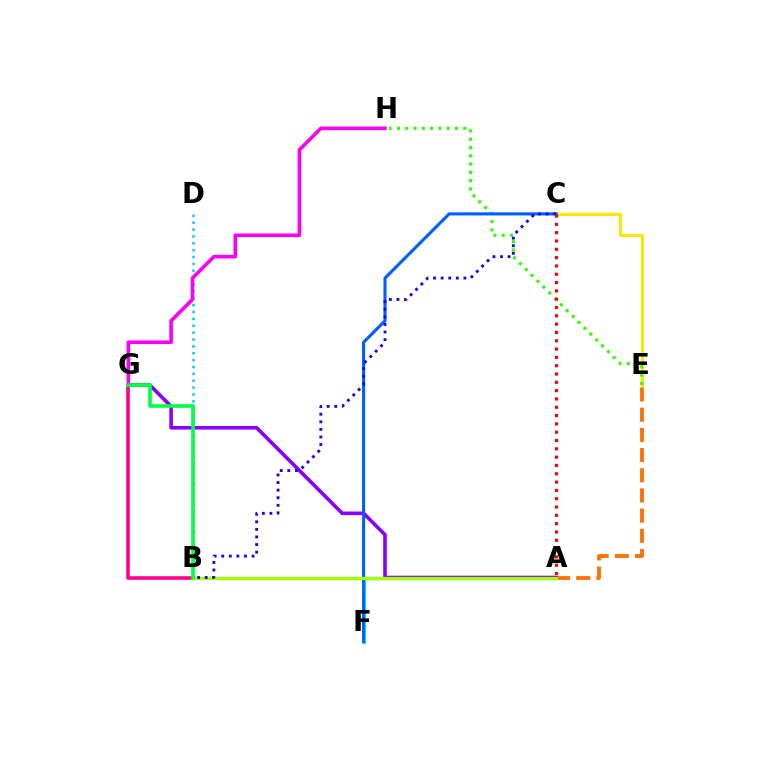{('C', 'E'): [{'color': '#ffe600', 'line_style': 'solid', 'thickness': 2.16}], ('A', 'F'): [{'color': '#00ffbb', 'line_style': 'solid', 'thickness': 2.35}], ('A', 'E'): [{'color': '#ff7000', 'line_style': 'dashed', 'thickness': 2.74}], ('A', 'G'): [{'color': '#8a00ff', 'line_style': 'solid', 'thickness': 2.6}], ('E', 'H'): [{'color': '#31ff00', 'line_style': 'dotted', 'thickness': 2.25}], ('B', 'D'): [{'color': '#00d3ff', 'line_style': 'dotted', 'thickness': 1.87}], ('B', 'G'): [{'color': '#ff0088', 'line_style': 'solid', 'thickness': 2.58}, {'color': '#00ff45', 'line_style': 'solid', 'thickness': 2.6}], ('C', 'F'): [{'color': '#005dff', 'line_style': 'solid', 'thickness': 2.22}], ('G', 'H'): [{'color': '#fa00f9', 'line_style': 'solid', 'thickness': 2.59}], ('A', 'B'): [{'color': '#a2ff00', 'line_style': 'solid', 'thickness': 2.35}], ('B', 'C'): [{'color': '#1900ff', 'line_style': 'dotted', 'thickness': 2.06}], ('A', 'C'): [{'color': '#ff0000', 'line_style': 'dotted', 'thickness': 2.26}]}